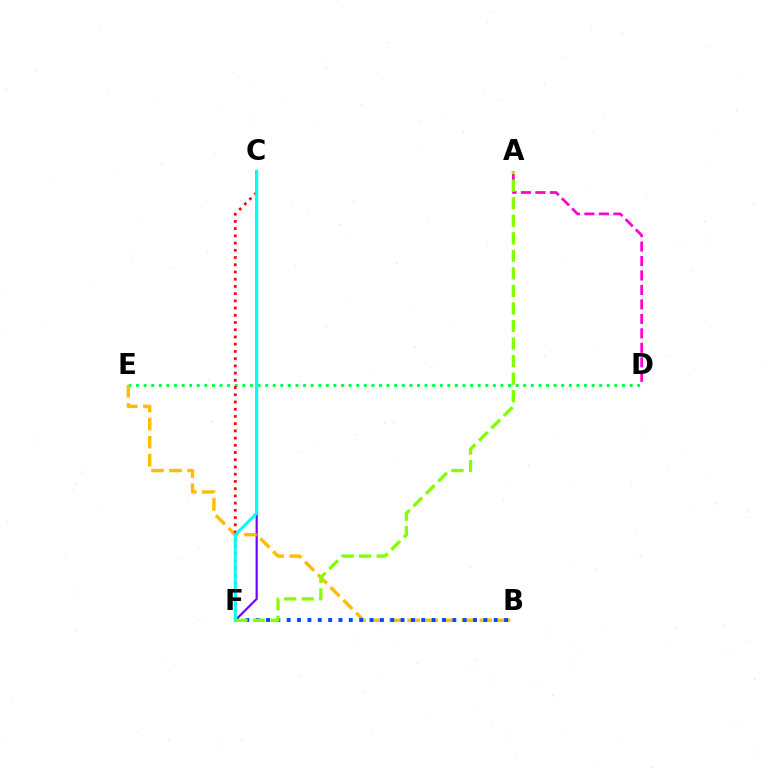{('C', 'F'): [{'color': '#7200ff', 'line_style': 'solid', 'thickness': 1.57}, {'color': '#ff0000', 'line_style': 'dotted', 'thickness': 1.96}, {'color': '#00fff6', 'line_style': 'solid', 'thickness': 2.14}], ('D', 'E'): [{'color': '#00ff39', 'line_style': 'dotted', 'thickness': 2.06}], ('B', 'E'): [{'color': '#ffbd00', 'line_style': 'dashed', 'thickness': 2.45}], ('B', 'F'): [{'color': '#004bff', 'line_style': 'dotted', 'thickness': 2.81}], ('A', 'D'): [{'color': '#ff00cf', 'line_style': 'dashed', 'thickness': 1.97}], ('A', 'F'): [{'color': '#84ff00', 'line_style': 'dashed', 'thickness': 2.38}]}